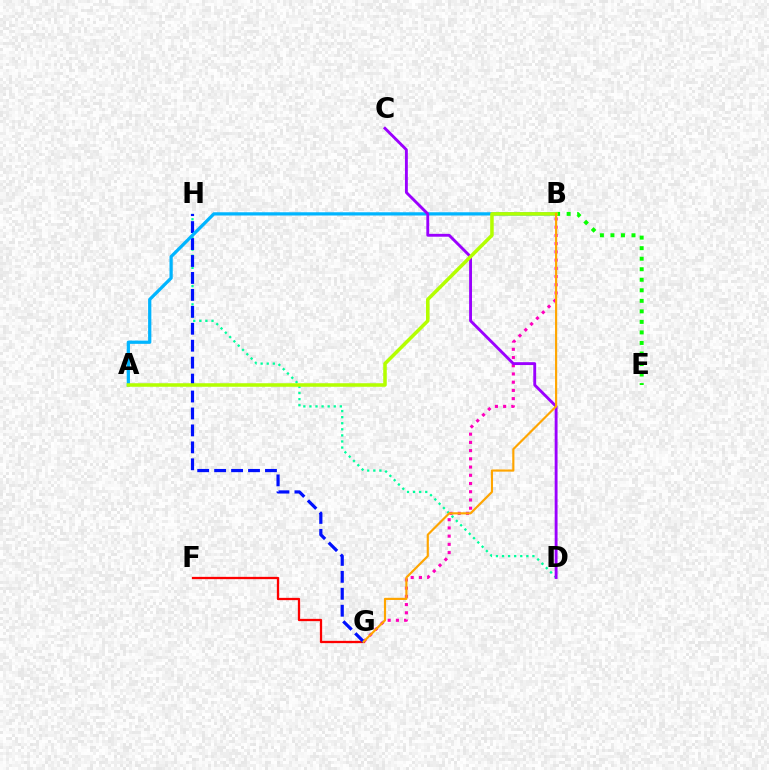{('D', 'H'): [{'color': '#00ff9d', 'line_style': 'dotted', 'thickness': 1.65}], ('F', 'G'): [{'color': '#ff0000', 'line_style': 'solid', 'thickness': 1.64}], ('B', 'G'): [{'color': '#ff00bd', 'line_style': 'dotted', 'thickness': 2.23}, {'color': '#ffa500', 'line_style': 'solid', 'thickness': 1.56}], ('G', 'H'): [{'color': '#0010ff', 'line_style': 'dashed', 'thickness': 2.3}], ('A', 'B'): [{'color': '#00b5ff', 'line_style': 'solid', 'thickness': 2.34}, {'color': '#b3ff00', 'line_style': 'solid', 'thickness': 2.54}], ('B', 'E'): [{'color': '#08ff00', 'line_style': 'dotted', 'thickness': 2.86}], ('C', 'D'): [{'color': '#9b00ff', 'line_style': 'solid', 'thickness': 2.07}]}